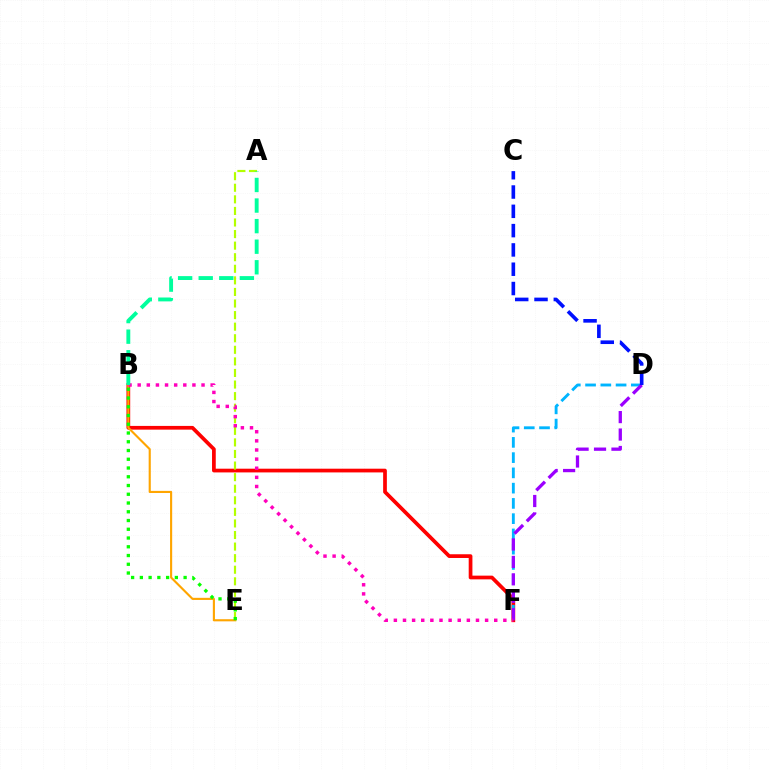{('B', 'F'): [{'color': '#ff0000', 'line_style': 'solid', 'thickness': 2.68}, {'color': '#ff00bd', 'line_style': 'dotted', 'thickness': 2.48}], ('B', 'E'): [{'color': '#ffa500', 'line_style': 'solid', 'thickness': 1.53}, {'color': '#08ff00', 'line_style': 'dotted', 'thickness': 2.38}], ('A', 'E'): [{'color': '#b3ff00', 'line_style': 'dashed', 'thickness': 1.57}], ('D', 'F'): [{'color': '#00b5ff', 'line_style': 'dashed', 'thickness': 2.07}, {'color': '#9b00ff', 'line_style': 'dashed', 'thickness': 2.37}], ('A', 'B'): [{'color': '#00ff9d', 'line_style': 'dashed', 'thickness': 2.8}], ('C', 'D'): [{'color': '#0010ff', 'line_style': 'dashed', 'thickness': 2.62}]}